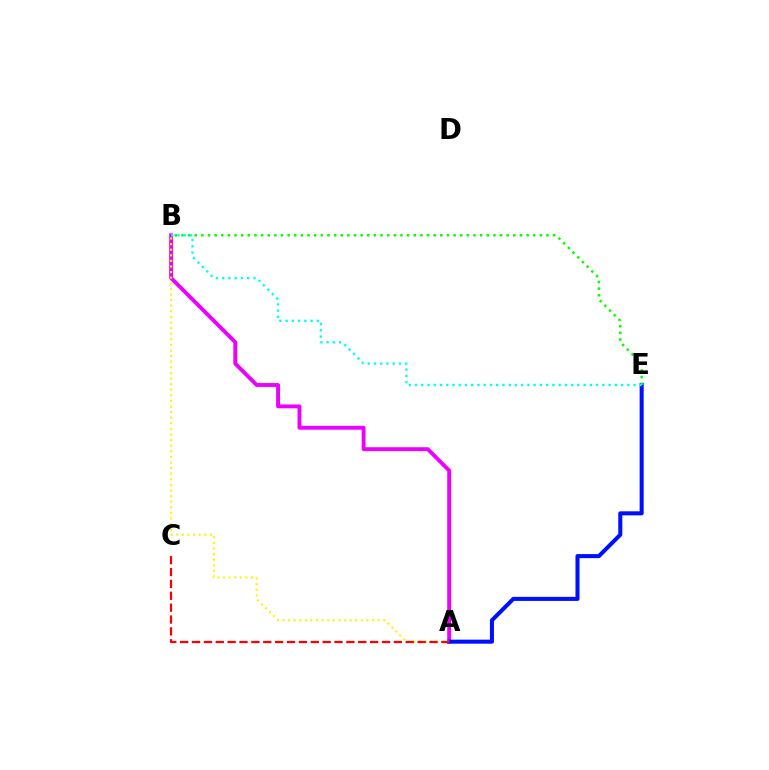{('A', 'B'): [{'color': '#ee00ff', 'line_style': 'solid', 'thickness': 2.8}, {'color': '#fcf500', 'line_style': 'dotted', 'thickness': 1.52}], ('A', 'E'): [{'color': '#0010ff', 'line_style': 'solid', 'thickness': 2.92}], ('B', 'E'): [{'color': '#08ff00', 'line_style': 'dotted', 'thickness': 1.8}, {'color': '#00fff6', 'line_style': 'dotted', 'thickness': 1.7}], ('A', 'C'): [{'color': '#ff0000', 'line_style': 'dashed', 'thickness': 1.61}]}